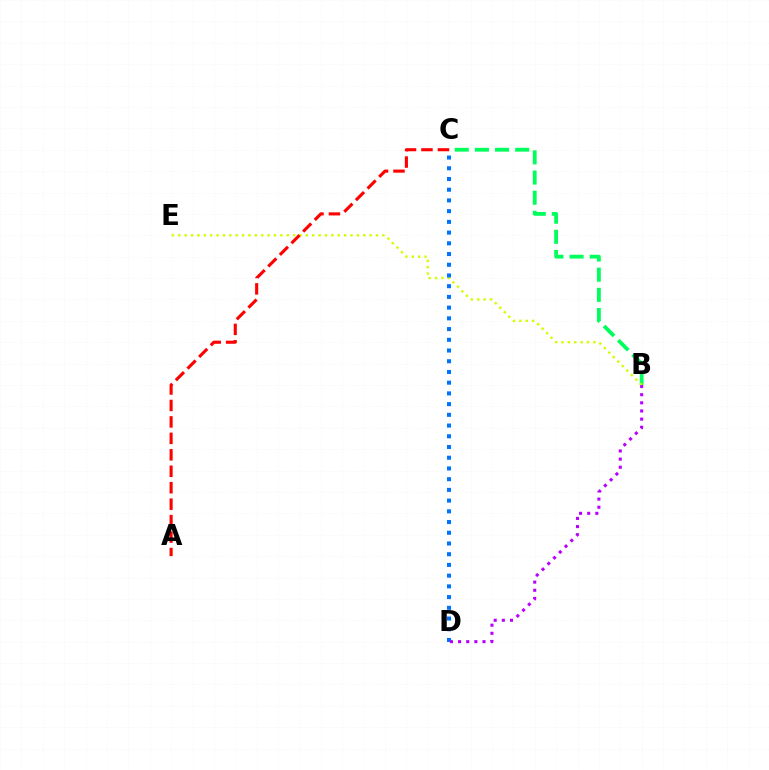{('B', 'C'): [{'color': '#00ff5c', 'line_style': 'dashed', 'thickness': 2.74}], ('B', 'E'): [{'color': '#d1ff00', 'line_style': 'dotted', 'thickness': 1.73}], ('A', 'C'): [{'color': '#ff0000', 'line_style': 'dashed', 'thickness': 2.24}], ('C', 'D'): [{'color': '#0074ff', 'line_style': 'dotted', 'thickness': 2.91}], ('B', 'D'): [{'color': '#b900ff', 'line_style': 'dotted', 'thickness': 2.21}]}